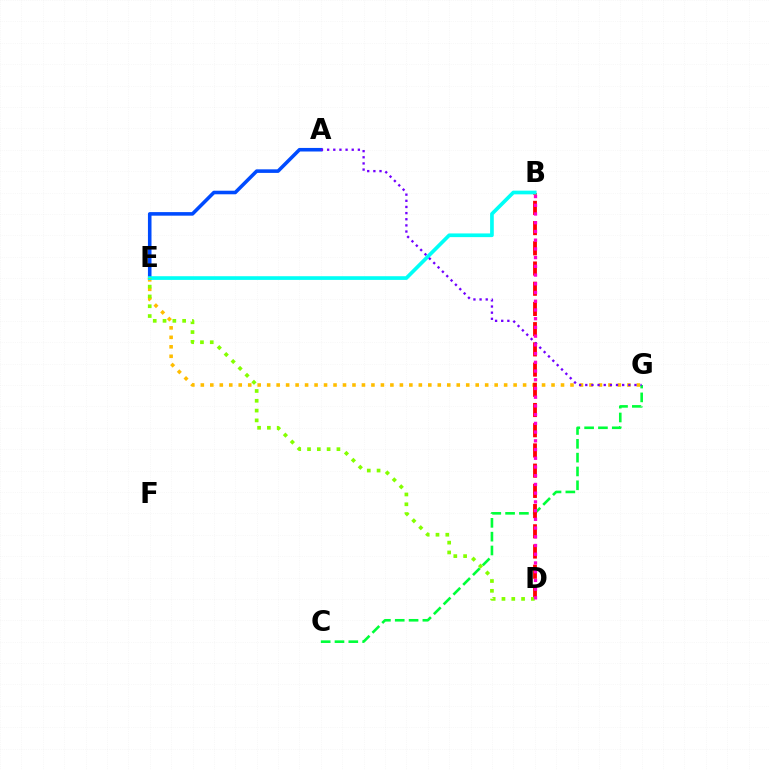{('E', 'G'): [{'color': '#ffbd00', 'line_style': 'dotted', 'thickness': 2.58}], ('C', 'G'): [{'color': '#00ff39', 'line_style': 'dashed', 'thickness': 1.88}], ('A', 'E'): [{'color': '#004bff', 'line_style': 'solid', 'thickness': 2.57}], ('B', 'D'): [{'color': '#ff0000', 'line_style': 'dashed', 'thickness': 2.75}, {'color': '#ff00cf', 'line_style': 'dotted', 'thickness': 2.37}], ('B', 'E'): [{'color': '#00fff6', 'line_style': 'solid', 'thickness': 2.65}], ('A', 'G'): [{'color': '#7200ff', 'line_style': 'dotted', 'thickness': 1.67}], ('D', 'E'): [{'color': '#84ff00', 'line_style': 'dotted', 'thickness': 2.66}]}